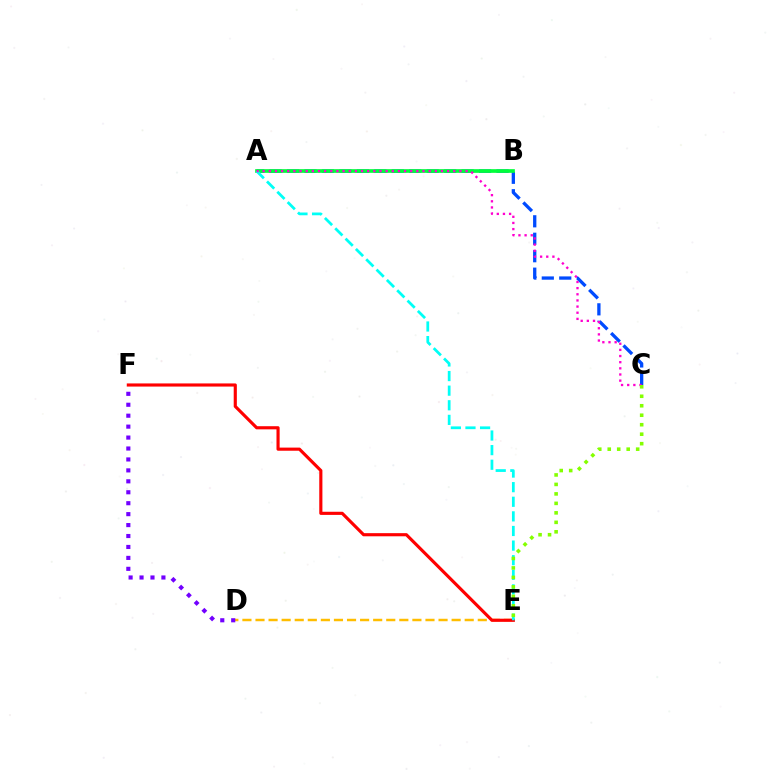{('D', 'E'): [{'color': '#ffbd00', 'line_style': 'dashed', 'thickness': 1.78}], ('A', 'C'): [{'color': '#004bff', 'line_style': 'dashed', 'thickness': 2.37}, {'color': '#ff00cf', 'line_style': 'dotted', 'thickness': 1.67}], ('E', 'F'): [{'color': '#ff0000', 'line_style': 'solid', 'thickness': 2.26}], ('A', 'B'): [{'color': '#00ff39', 'line_style': 'solid', 'thickness': 2.65}], ('A', 'E'): [{'color': '#00fff6', 'line_style': 'dashed', 'thickness': 1.98}], ('D', 'F'): [{'color': '#7200ff', 'line_style': 'dotted', 'thickness': 2.97}], ('C', 'E'): [{'color': '#84ff00', 'line_style': 'dotted', 'thickness': 2.58}]}